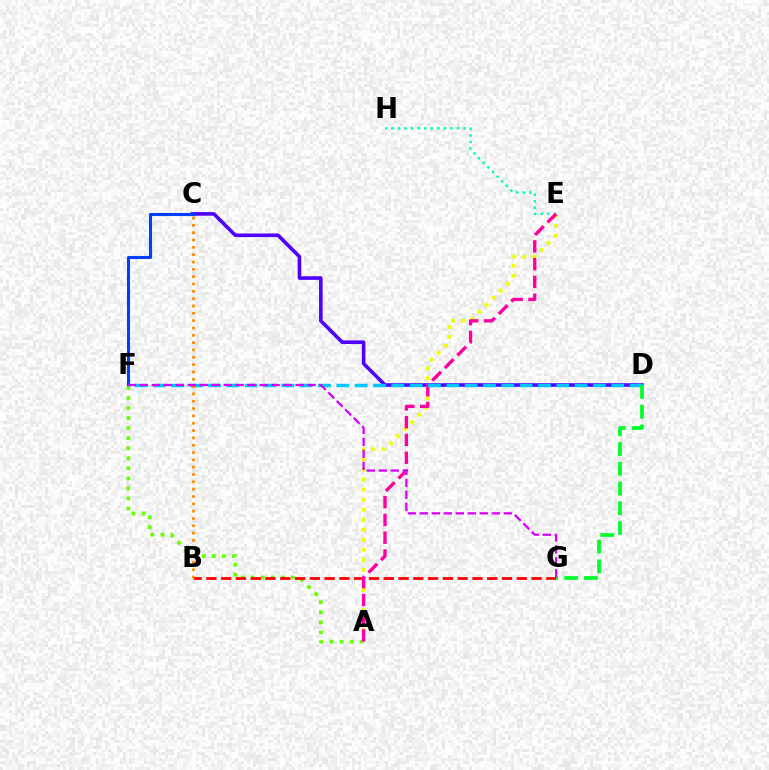{('E', 'H'): [{'color': '#00ffaf', 'line_style': 'dotted', 'thickness': 1.78}], ('C', 'D'): [{'color': '#4f00ff', 'line_style': 'solid', 'thickness': 2.6}], ('C', 'F'): [{'color': '#003fff', 'line_style': 'solid', 'thickness': 2.2}], ('A', 'F'): [{'color': '#66ff00', 'line_style': 'dotted', 'thickness': 2.73}], ('B', 'G'): [{'color': '#ff0000', 'line_style': 'dashed', 'thickness': 2.01}], ('A', 'E'): [{'color': '#eeff00', 'line_style': 'dotted', 'thickness': 2.73}, {'color': '#ff00a0', 'line_style': 'dashed', 'thickness': 2.41}], ('D', 'F'): [{'color': '#00c7ff', 'line_style': 'dashed', 'thickness': 2.49}], ('B', 'C'): [{'color': '#ff8800', 'line_style': 'dotted', 'thickness': 1.99}], ('D', 'G'): [{'color': '#00ff27', 'line_style': 'dashed', 'thickness': 2.69}], ('F', 'G'): [{'color': '#d600ff', 'line_style': 'dashed', 'thickness': 1.63}]}